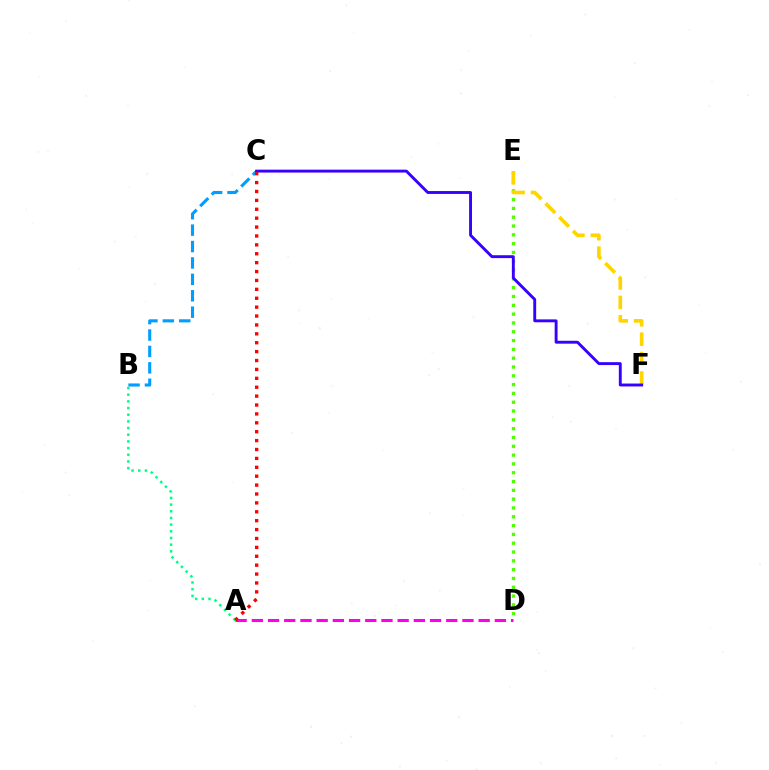{('D', 'E'): [{'color': '#4fff00', 'line_style': 'dotted', 'thickness': 2.39}], ('E', 'F'): [{'color': '#ffd500', 'line_style': 'dashed', 'thickness': 2.63}], ('B', 'C'): [{'color': '#009eff', 'line_style': 'dashed', 'thickness': 2.23}], ('A', 'D'): [{'color': '#ff00ed', 'line_style': 'dashed', 'thickness': 2.2}], ('A', 'B'): [{'color': '#00ff86', 'line_style': 'dotted', 'thickness': 1.81}], ('C', 'F'): [{'color': '#3700ff', 'line_style': 'solid', 'thickness': 2.08}], ('A', 'C'): [{'color': '#ff0000', 'line_style': 'dotted', 'thickness': 2.42}]}